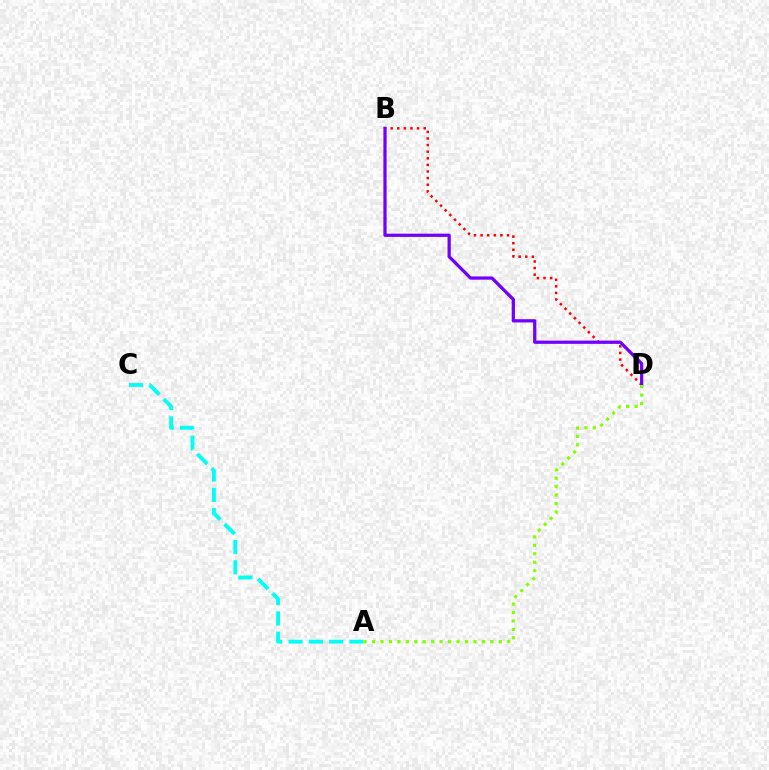{('B', 'D'): [{'color': '#ff0000', 'line_style': 'dotted', 'thickness': 1.8}, {'color': '#7200ff', 'line_style': 'solid', 'thickness': 2.33}], ('A', 'C'): [{'color': '#00fff6', 'line_style': 'dashed', 'thickness': 2.76}], ('A', 'D'): [{'color': '#84ff00', 'line_style': 'dotted', 'thickness': 2.3}]}